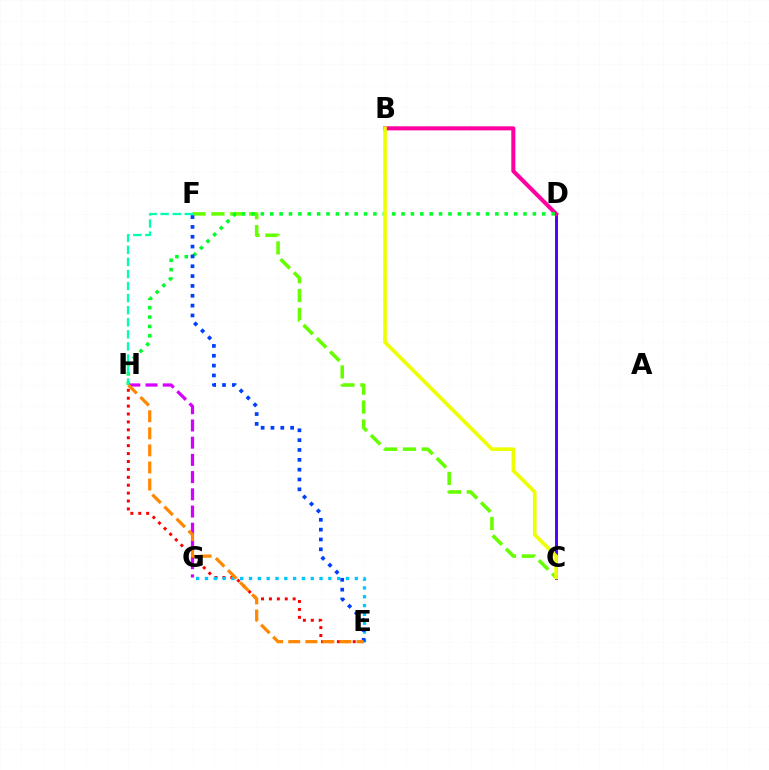{('C', 'D'): [{'color': '#4f00ff', 'line_style': 'solid', 'thickness': 2.12}], ('G', 'H'): [{'color': '#d600ff', 'line_style': 'dashed', 'thickness': 2.34}], ('B', 'D'): [{'color': '#ff00a0', 'line_style': 'solid', 'thickness': 2.93}], ('E', 'H'): [{'color': '#ff0000', 'line_style': 'dotted', 'thickness': 2.15}, {'color': '#ff8800', 'line_style': 'dashed', 'thickness': 2.32}], ('C', 'F'): [{'color': '#66ff00', 'line_style': 'dashed', 'thickness': 2.56}], ('D', 'H'): [{'color': '#00ff27', 'line_style': 'dotted', 'thickness': 2.55}], ('F', 'H'): [{'color': '#00ffaf', 'line_style': 'dashed', 'thickness': 1.64}], ('E', 'G'): [{'color': '#00c7ff', 'line_style': 'dotted', 'thickness': 2.39}], ('E', 'F'): [{'color': '#003fff', 'line_style': 'dotted', 'thickness': 2.67}], ('B', 'C'): [{'color': '#eeff00', 'line_style': 'solid', 'thickness': 2.62}]}